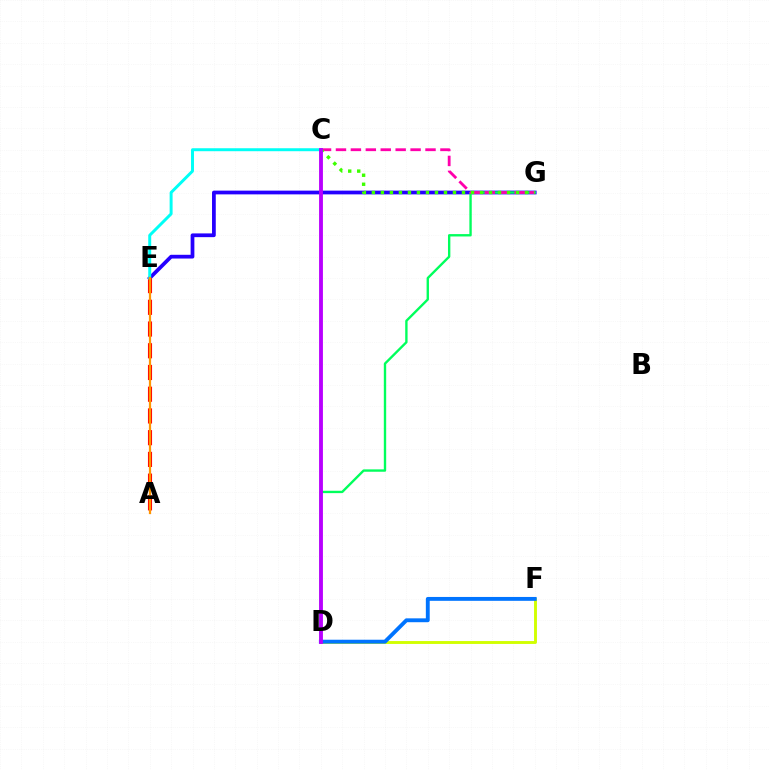{('E', 'G'): [{'color': '#2500ff', 'line_style': 'solid', 'thickness': 2.7}], ('D', 'F'): [{'color': '#d1ff00', 'line_style': 'solid', 'thickness': 2.08}, {'color': '#0074ff', 'line_style': 'solid', 'thickness': 2.79}], ('A', 'E'): [{'color': '#ff0000', 'line_style': 'dashed', 'thickness': 2.95}, {'color': '#ff9400', 'line_style': 'solid', 'thickness': 1.6}], ('D', 'G'): [{'color': '#00ff5c', 'line_style': 'solid', 'thickness': 1.7}], ('C', 'E'): [{'color': '#00fff6', 'line_style': 'solid', 'thickness': 2.14}], ('C', 'G'): [{'color': '#ff00ac', 'line_style': 'dashed', 'thickness': 2.03}, {'color': '#3dff00', 'line_style': 'dotted', 'thickness': 2.45}], ('C', 'D'): [{'color': '#b900ff', 'line_style': 'solid', 'thickness': 2.78}]}